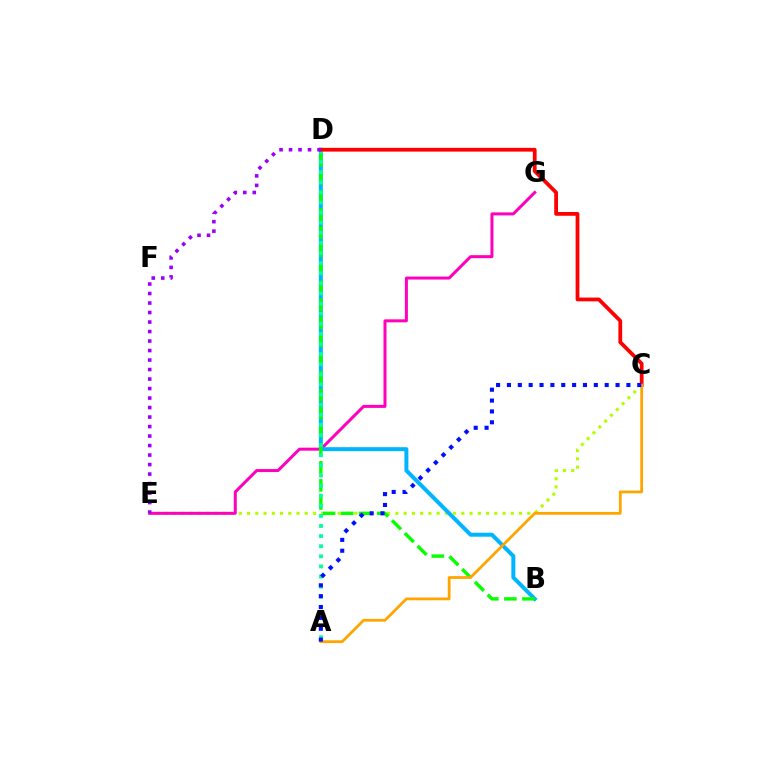{('C', 'E'): [{'color': '#b3ff00', 'line_style': 'dotted', 'thickness': 2.24}], ('E', 'G'): [{'color': '#ff00bd', 'line_style': 'solid', 'thickness': 2.16}], ('B', 'D'): [{'color': '#00b5ff', 'line_style': 'solid', 'thickness': 2.87}, {'color': '#08ff00', 'line_style': 'dashed', 'thickness': 2.45}], ('A', 'D'): [{'color': '#00ff9d', 'line_style': 'dotted', 'thickness': 2.75}], ('C', 'D'): [{'color': '#ff0000', 'line_style': 'solid', 'thickness': 2.72}], ('A', 'C'): [{'color': '#ffa500', 'line_style': 'solid', 'thickness': 2.0}, {'color': '#0010ff', 'line_style': 'dotted', 'thickness': 2.95}], ('D', 'E'): [{'color': '#9b00ff', 'line_style': 'dotted', 'thickness': 2.58}]}